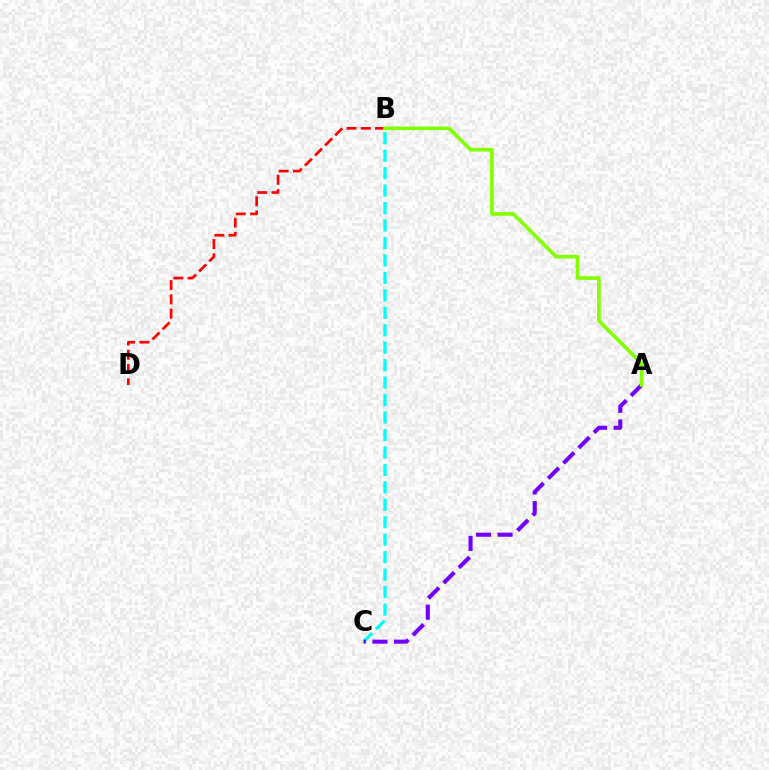{('B', 'D'): [{'color': '#ff0000', 'line_style': 'dashed', 'thickness': 1.94}], ('B', 'C'): [{'color': '#00fff6', 'line_style': 'dashed', 'thickness': 2.37}], ('A', 'C'): [{'color': '#7200ff', 'line_style': 'dashed', 'thickness': 2.94}], ('A', 'B'): [{'color': '#84ff00', 'line_style': 'solid', 'thickness': 2.64}]}